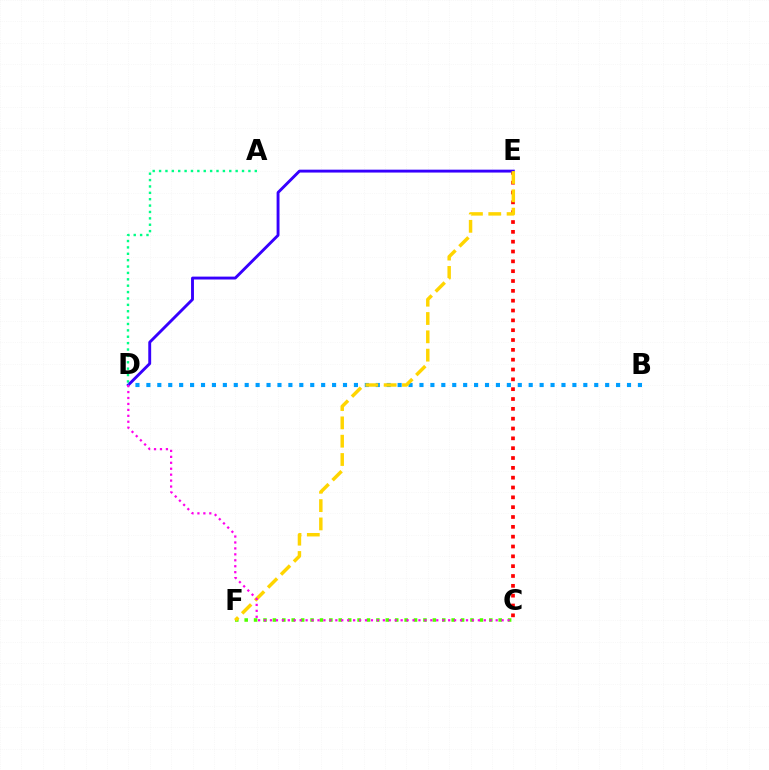{('C', 'E'): [{'color': '#ff0000', 'line_style': 'dotted', 'thickness': 2.67}], ('A', 'D'): [{'color': '#00ff86', 'line_style': 'dotted', 'thickness': 1.73}], ('D', 'E'): [{'color': '#3700ff', 'line_style': 'solid', 'thickness': 2.08}], ('C', 'F'): [{'color': '#4fff00', 'line_style': 'dotted', 'thickness': 2.56}], ('B', 'D'): [{'color': '#009eff', 'line_style': 'dotted', 'thickness': 2.97}], ('E', 'F'): [{'color': '#ffd500', 'line_style': 'dashed', 'thickness': 2.49}], ('C', 'D'): [{'color': '#ff00ed', 'line_style': 'dotted', 'thickness': 1.61}]}